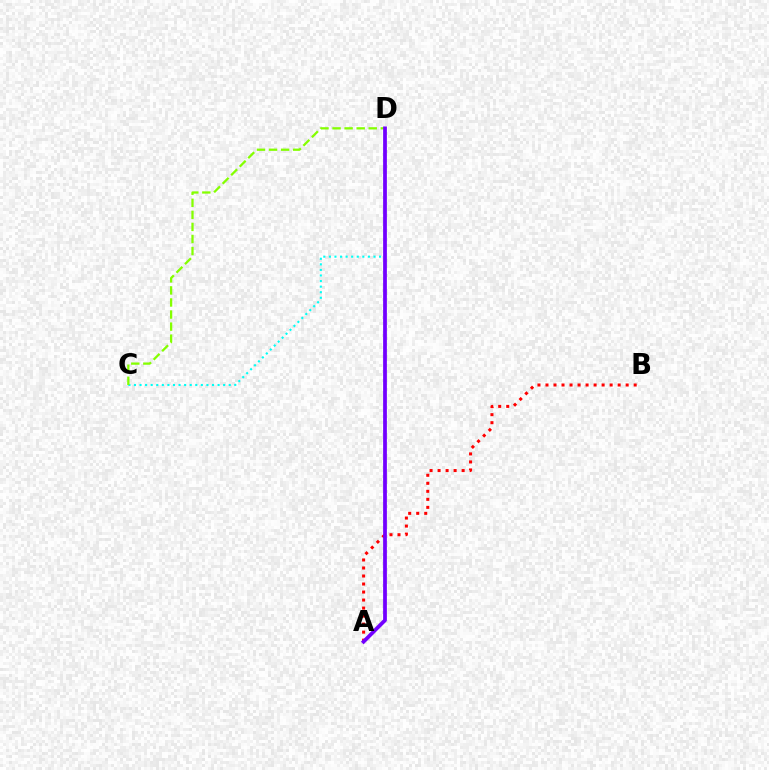{('C', 'D'): [{'color': '#00fff6', 'line_style': 'dotted', 'thickness': 1.51}, {'color': '#84ff00', 'line_style': 'dashed', 'thickness': 1.64}], ('A', 'B'): [{'color': '#ff0000', 'line_style': 'dotted', 'thickness': 2.18}], ('A', 'D'): [{'color': '#7200ff', 'line_style': 'solid', 'thickness': 2.7}]}